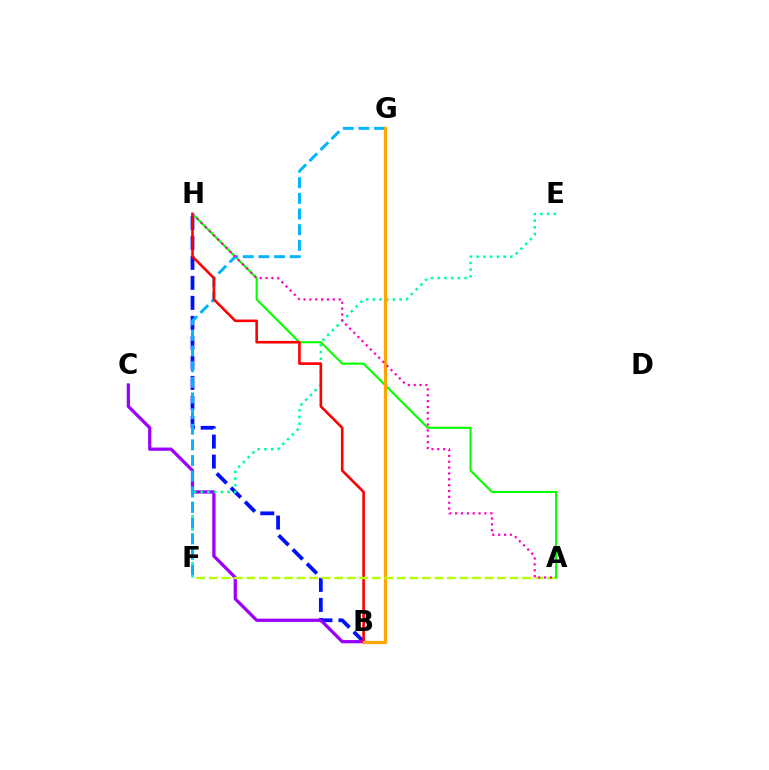{('B', 'H'): [{'color': '#0010ff', 'line_style': 'dashed', 'thickness': 2.72}, {'color': '#ff0000', 'line_style': 'solid', 'thickness': 1.88}], ('A', 'H'): [{'color': '#08ff00', 'line_style': 'solid', 'thickness': 1.54}, {'color': '#ff00bd', 'line_style': 'dotted', 'thickness': 1.59}], ('B', 'C'): [{'color': '#9b00ff', 'line_style': 'solid', 'thickness': 2.33}], ('E', 'F'): [{'color': '#00ff9d', 'line_style': 'dotted', 'thickness': 1.82}], ('F', 'G'): [{'color': '#00b5ff', 'line_style': 'dashed', 'thickness': 2.12}], ('B', 'G'): [{'color': '#ffa500', 'line_style': 'solid', 'thickness': 2.33}], ('A', 'F'): [{'color': '#b3ff00', 'line_style': 'dashed', 'thickness': 1.7}]}